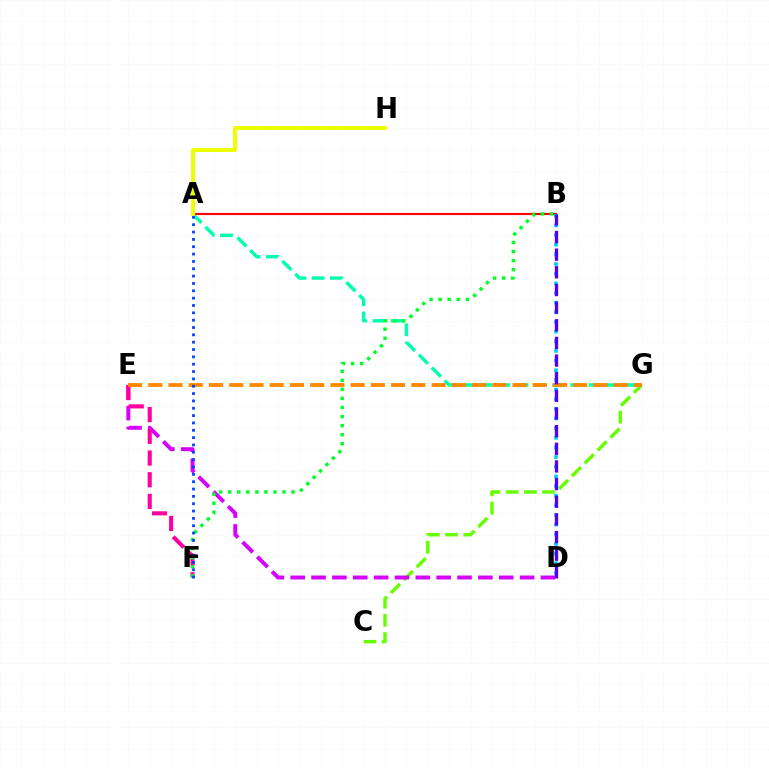{('C', 'G'): [{'color': '#66ff00', 'line_style': 'dashed', 'thickness': 2.47}], ('D', 'E'): [{'color': '#d600ff', 'line_style': 'dashed', 'thickness': 2.83}], ('E', 'F'): [{'color': '#ff00a0', 'line_style': 'dashed', 'thickness': 2.95}], ('A', 'G'): [{'color': '#00ffaf', 'line_style': 'dashed', 'thickness': 2.48}], ('E', 'G'): [{'color': '#ff8800', 'line_style': 'dashed', 'thickness': 2.75}], ('A', 'B'): [{'color': '#ff0000', 'line_style': 'solid', 'thickness': 1.55}], ('B', 'D'): [{'color': '#00c7ff', 'line_style': 'dotted', 'thickness': 2.62}, {'color': '#4f00ff', 'line_style': 'dashed', 'thickness': 2.4}], ('B', 'F'): [{'color': '#00ff27', 'line_style': 'dotted', 'thickness': 2.46}], ('A', 'H'): [{'color': '#eeff00', 'line_style': 'solid', 'thickness': 2.91}], ('A', 'F'): [{'color': '#003fff', 'line_style': 'dotted', 'thickness': 1.99}]}